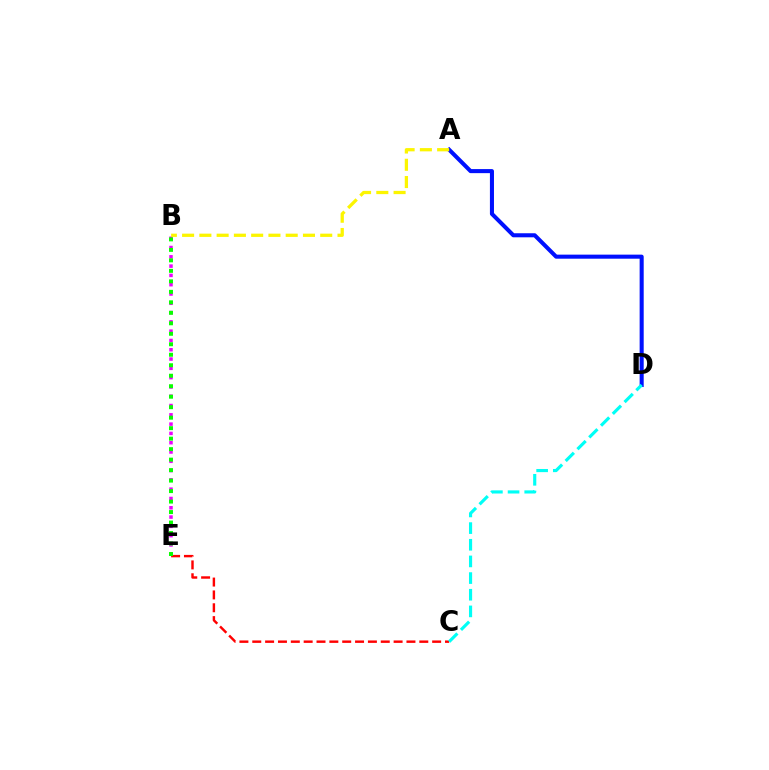{('C', 'E'): [{'color': '#ff0000', 'line_style': 'dashed', 'thickness': 1.75}], ('B', 'E'): [{'color': '#ee00ff', 'line_style': 'dotted', 'thickness': 2.53}, {'color': '#08ff00', 'line_style': 'dotted', 'thickness': 2.85}], ('A', 'D'): [{'color': '#0010ff', 'line_style': 'solid', 'thickness': 2.92}], ('C', 'D'): [{'color': '#00fff6', 'line_style': 'dashed', 'thickness': 2.26}], ('A', 'B'): [{'color': '#fcf500', 'line_style': 'dashed', 'thickness': 2.35}]}